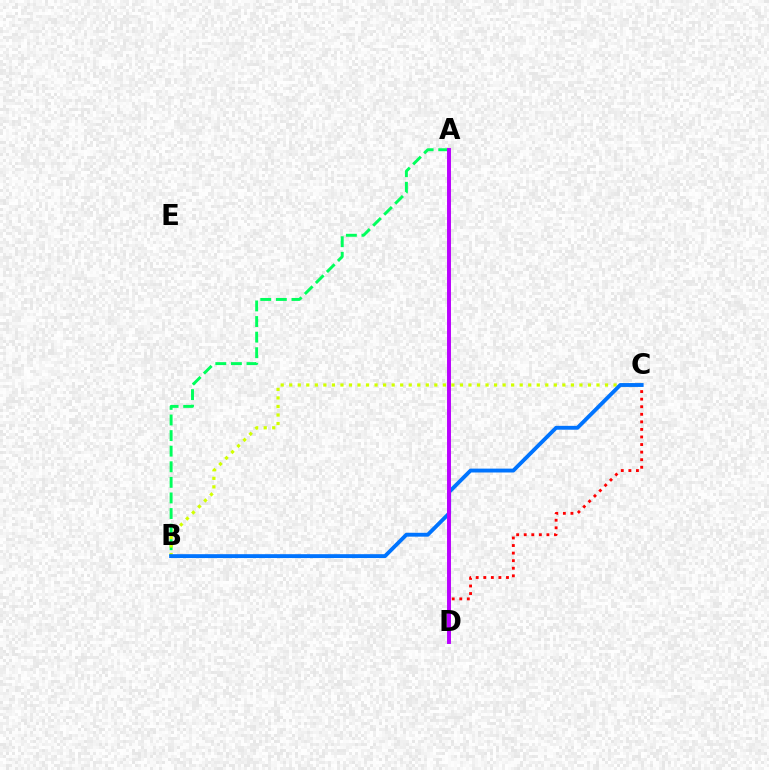{('A', 'B'): [{'color': '#00ff5c', 'line_style': 'dashed', 'thickness': 2.12}], ('B', 'C'): [{'color': '#d1ff00', 'line_style': 'dotted', 'thickness': 2.32}, {'color': '#0074ff', 'line_style': 'solid', 'thickness': 2.78}], ('C', 'D'): [{'color': '#ff0000', 'line_style': 'dotted', 'thickness': 2.06}], ('A', 'D'): [{'color': '#b900ff', 'line_style': 'solid', 'thickness': 2.83}]}